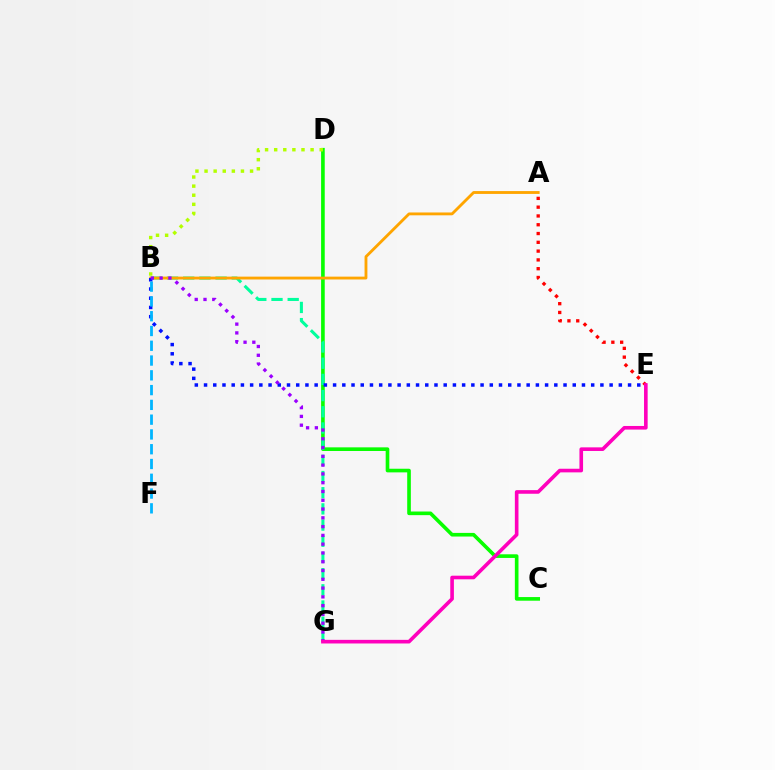{('C', 'D'): [{'color': '#08ff00', 'line_style': 'solid', 'thickness': 2.62}], ('B', 'G'): [{'color': '#00ff9d', 'line_style': 'dashed', 'thickness': 2.2}, {'color': '#9b00ff', 'line_style': 'dotted', 'thickness': 2.39}], ('A', 'E'): [{'color': '#ff0000', 'line_style': 'dotted', 'thickness': 2.39}], ('A', 'B'): [{'color': '#ffa500', 'line_style': 'solid', 'thickness': 2.05}], ('B', 'D'): [{'color': '#b3ff00', 'line_style': 'dotted', 'thickness': 2.47}], ('B', 'E'): [{'color': '#0010ff', 'line_style': 'dotted', 'thickness': 2.5}], ('B', 'F'): [{'color': '#00b5ff', 'line_style': 'dashed', 'thickness': 2.01}], ('E', 'G'): [{'color': '#ff00bd', 'line_style': 'solid', 'thickness': 2.61}]}